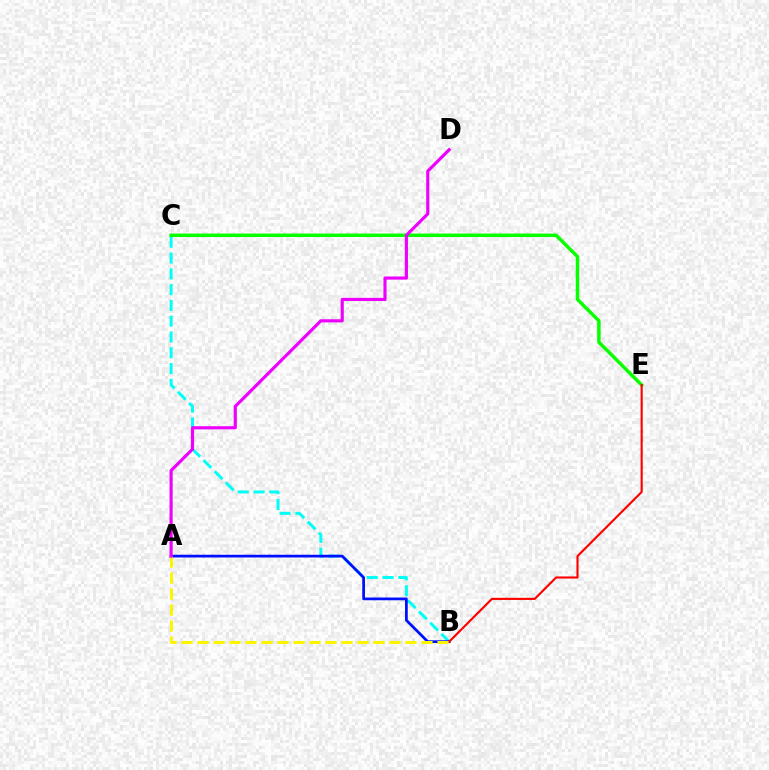{('B', 'C'): [{'color': '#00fff6', 'line_style': 'dashed', 'thickness': 2.15}], ('A', 'B'): [{'color': '#0010ff', 'line_style': 'solid', 'thickness': 1.98}, {'color': '#fcf500', 'line_style': 'dashed', 'thickness': 2.17}], ('C', 'E'): [{'color': '#08ff00', 'line_style': 'solid', 'thickness': 2.47}], ('B', 'E'): [{'color': '#ff0000', 'line_style': 'solid', 'thickness': 1.54}], ('A', 'D'): [{'color': '#ee00ff', 'line_style': 'solid', 'thickness': 2.27}]}